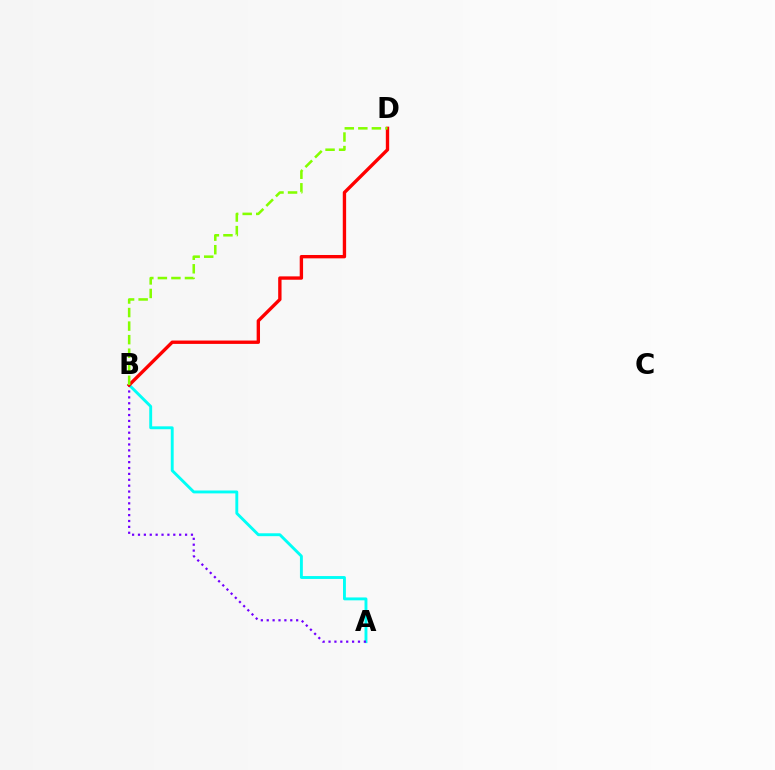{('A', 'B'): [{'color': '#00fff6', 'line_style': 'solid', 'thickness': 2.08}, {'color': '#7200ff', 'line_style': 'dotted', 'thickness': 1.6}], ('B', 'D'): [{'color': '#ff0000', 'line_style': 'solid', 'thickness': 2.42}, {'color': '#84ff00', 'line_style': 'dashed', 'thickness': 1.84}]}